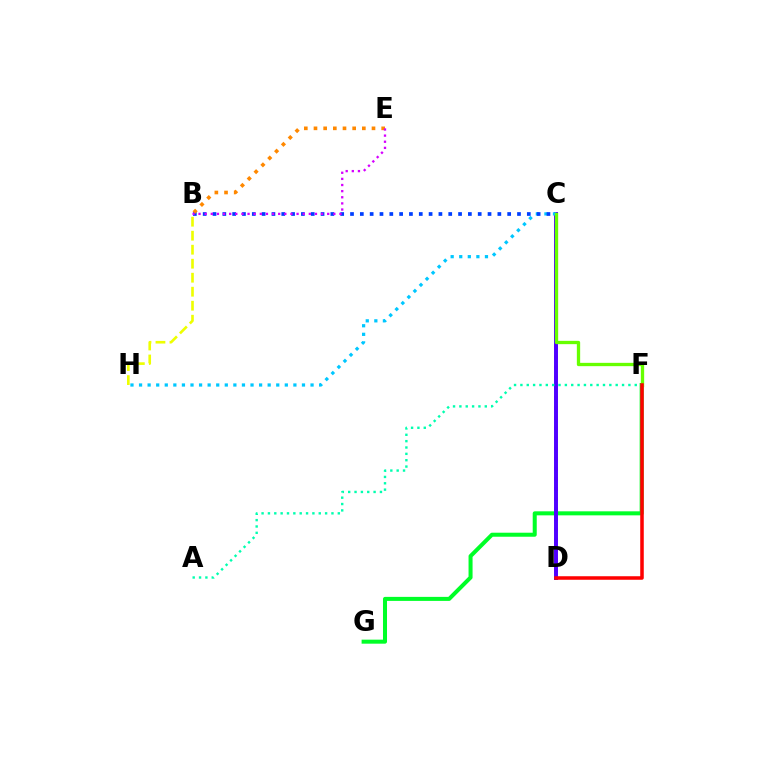{('F', 'G'): [{'color': '#00ff27', 'line_style': 'solid', 'thickness': 2.9}], ('C', 'D'): [{'color': '#ff00a0', 'line_style': 'dotted', 'thickness': 2.75}, {'color': '#4f00ff', 'line_style': 'solid', 'thickness': 2.84}], ('B', 'H'): [{'color': '#eeff00', 'line_style': 'dashed', 'thickness': 1.9}], ('A', 'F'): [{'color': '#00ffaf', 'line_style': 'dotted', 'thickness': 1.73}], ('C', 'H'): [{'color': '#00c7ff', 'line_style': 'dotted', 'thickness': 2.33}], ('B', 'C'): [{'color': '#003fff', 'line_style': 'dotted', 'thickness': 2.67}], ('C', 'F'): [{'color': '#66ff00', 'line_style': 'solid', 'thickness': 2.39}], ('B', 'E'): [{'color': '#ff8800', 'line_style': 'dotted', 'thickness': 2.63}, {'color': '#d600ff', 'line_style': 'dotted', 'thickness': 1.66}], ('D', 'F'): [{'color': '#ff0000', 'line_style': 'solid', 'thickness': 2.54}]}